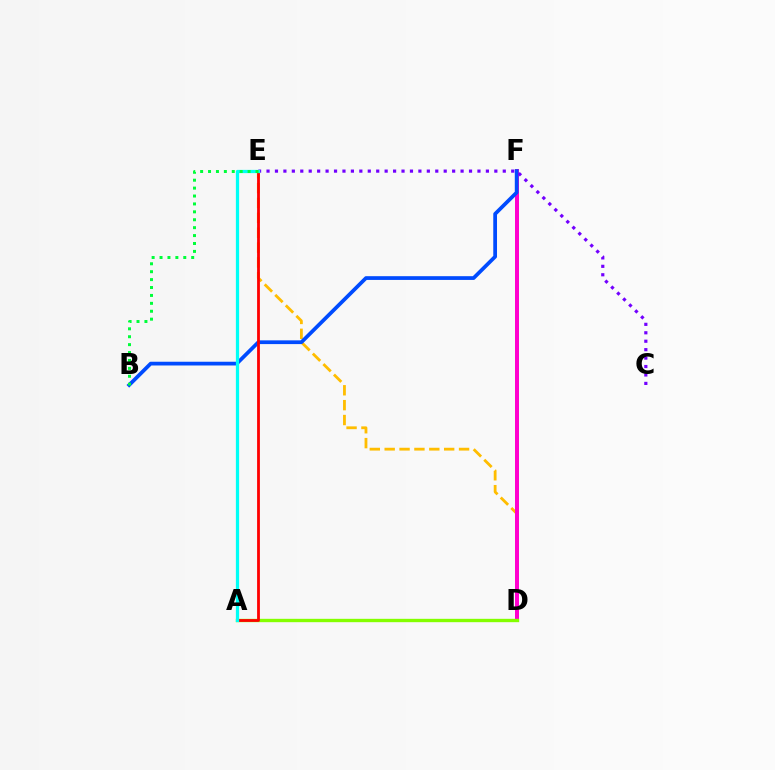{('D', 'E'): [{'color': '#ffbd00', 'line_style': 'dashed', 'thickness': 2.02}], ('D', 'F'): [{'color': '#ff00cf', 'line_style': 'solid', 'thickness': 2.88}], ('A', 'D'): [{'color': '#84ff00', 'line_style': 'solid', 'thickness': 2.42}], ('B', 'F'): [{'color': '#004bff', 'line_style': 'solid', 'thickness': 2.7}], ('A', 'E'): [{'color': '#ff0000', 'line_style': 'solid', 'thickness': 2.01}, {'color': '#00fff6', 'line_style': 'solid', 'thickness': 2.34}], ('C', 'E'): [{'color': '#7200ff', 'line_style': 'dotted', 'thickness': 2.29}], ('B', 'E'): [{'color': '#00ff39', 'line_style': 'dotted', 'thickness': 2.15}]}